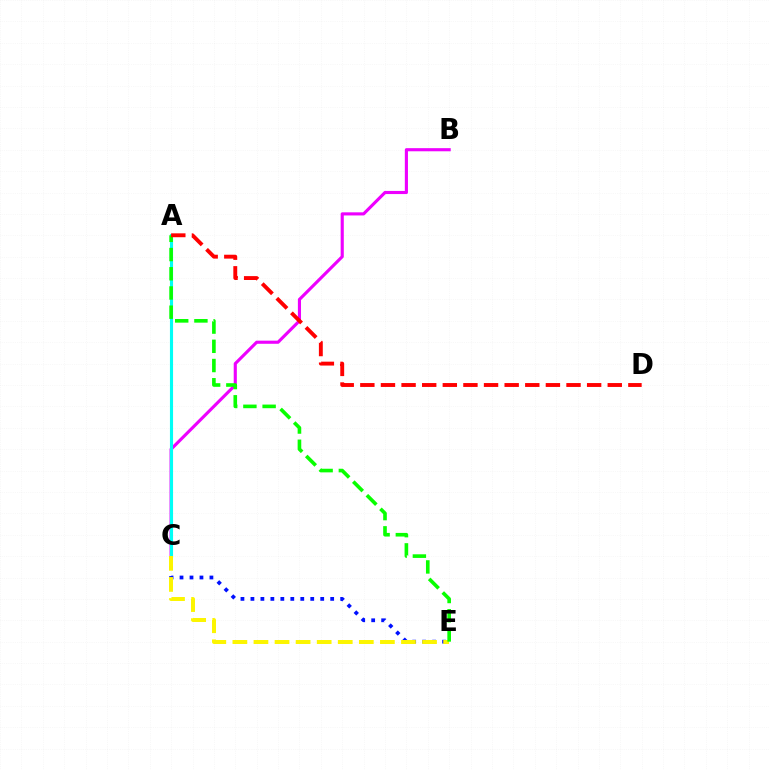{('B', 'C'): [{'color': '#ee00ff', 'line_style': 'solid', 'thickness': 2.25}], ('A', 'C'): [{'color': '#00fff6', 'line_style': 'solid', 'thickness': 2.24}], ('C', 'E'): [{'color': '#0010ff', 'line_style': 'dotted', 'thickness': 2.71}, {'color': '#fcf500', 'line_style': 'dashed', 'thickness': 2.86}], ('A', 'E'): [{'color': '#08ff00', 'line_style': 'dashed', 'thickness': 2.61}], ('A', 'D'): [{'color': '#ff0000', 'line_style': 'dashed', 'thickness': 2.8}]}